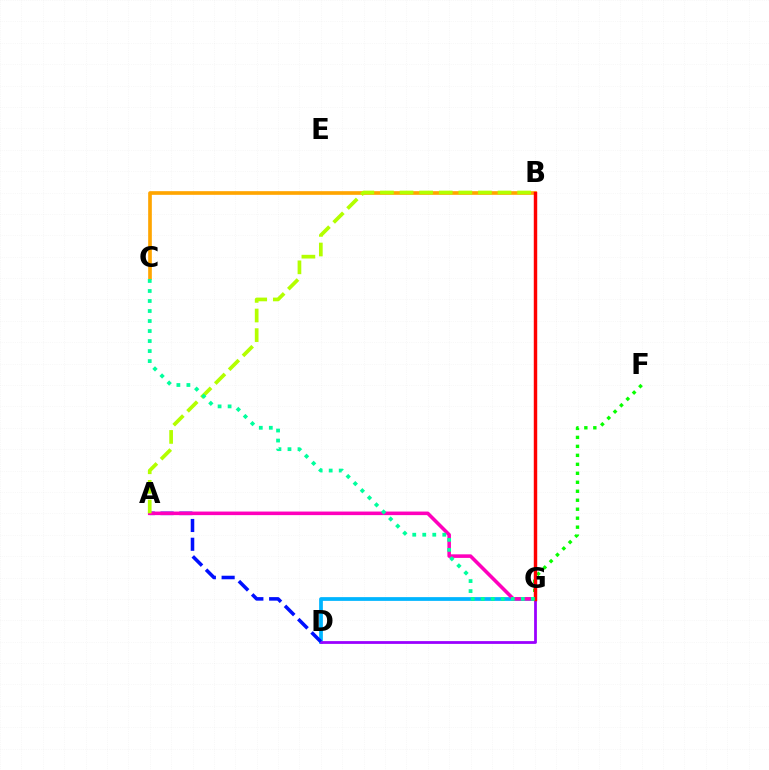{('B', 'C'): [{'color': '#ffa500', 'line_style': 'solid', 'thickness': 2.64}], ('D', 'G'): [{'color': '#00b5ff', 'line_style': 'solid', 'thickness': 2.7}, {'color': '#9b00ff', 'line_style': 'solid', 'thickness': 2.0}], ('A', 'D'): [{'color': '#0010ff', 'line_style': 'dashed', 'thickness': 2.55}], ('F', 'G'): [{'color': '#08ff00', 'line_style': 'dotted', 'thickness': 2.44}], ('A', 'G'): [{'color': '#ff00bd', 'line_style': 'solid', 'thickness': 2.57}], ('B', 'G'): [{'color': '#ff0000', 'line_style': 'solid', 'thickness': 2.47}], ('A', 'B'): [{'color': '#b3ff00', 'line_style': 'dashed', 'thickness': 2.66}], ('C', 'G'): [{'color': '#00ff9d', 'line_style': 'dotted', 'thickness': 2.72}]}